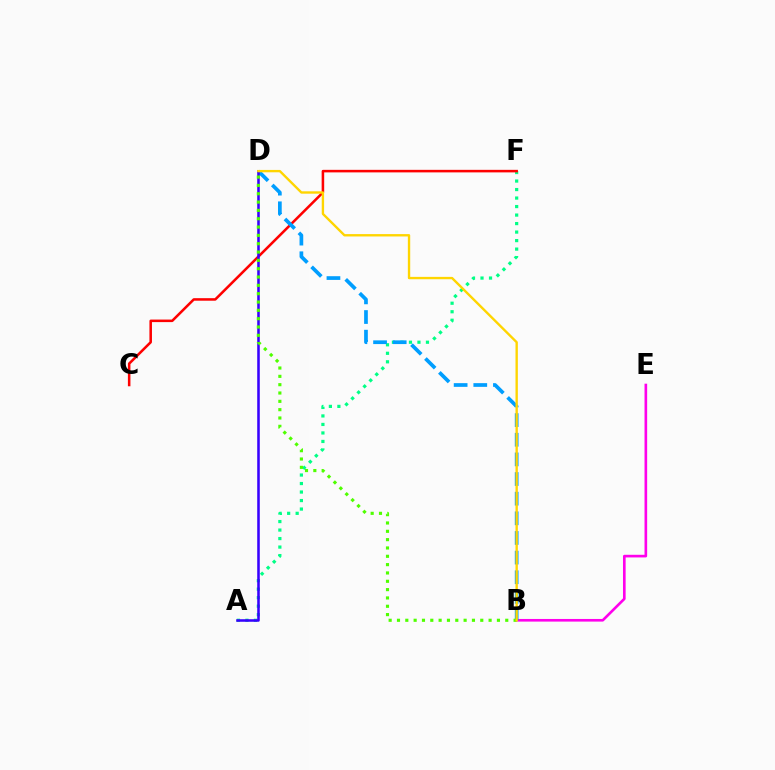{('B', 'E'): [{'color': '#ff00ed', 'line_style': 'solid', 'thickness': 1.9}], ('A', 'F'): [{'color': '#00ff86', 'line_style': 'dotted', 'thickness': 2.31}], ('C', 'F'): [{'color': '#ff0000', 'line_style': 'solid', 'thickness': 1.83}], ('B', 'D'): [{'color': '#009eff', 'line_style': 'dashed', 'thickness': 2.67}, {'color': '#4fff00', 'line_style': 'dotted', 'thickness': 2.26}, {'color': '#ffd500', 'line_style': 'solid', 'thickness': 1.7}], ('A', 'D'): [{'color': '#3700ff', 'line_style': 'solid', 'thickness': 1.84}]}